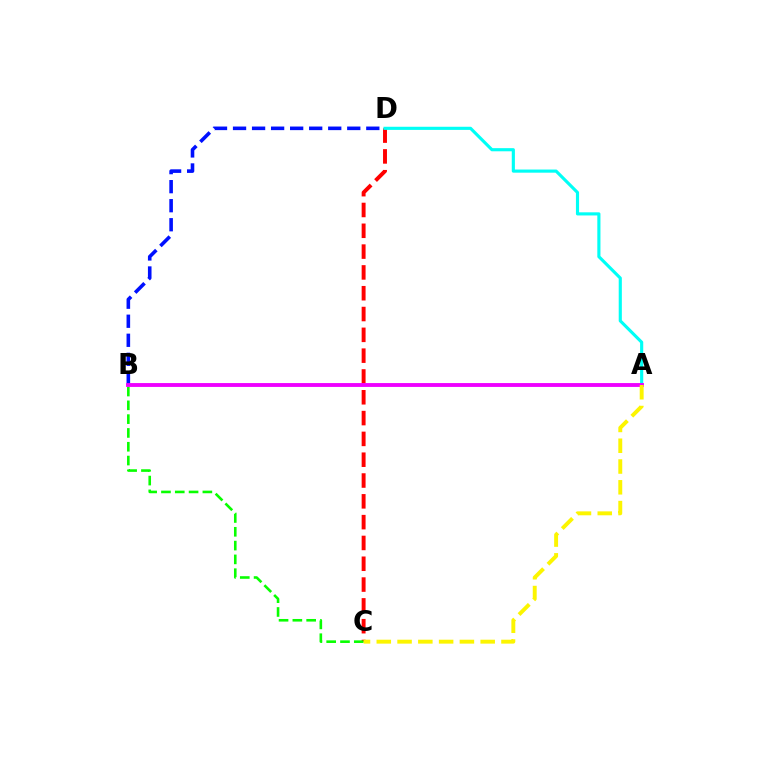{('C', 'D'): [{'color': '#ff0000', 'line_style': 'dashed', 'thickness': 2.83}], ('B', 'D'): [{'color': '#0010ff', 'line_style': 'dashed', 'thickness': 2.59}], ('B', 'C'): [{'color': '#08ff00', 'line_style': 'dashed', 'thickness': 1.88}], ('A', 'D'): [{'color': '#00fff6', 'line_style': 'solid', 'thickness': 2.26}], ('A', 'B'): [{'color': '#ee00ff', 'line_style': 'solid', 'thickness': 2.78}], ('A', 'C'): [{'color': '#fcf500', 'line_style': 'dashed', 'thickness': 2.82}]}